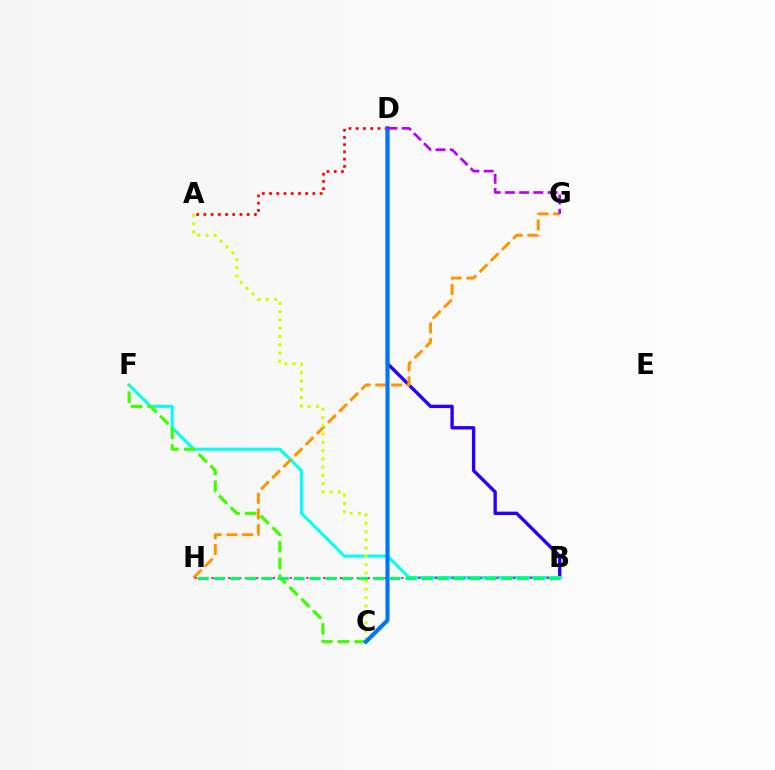{('B', 'D'): [{'color': '#2500ff', 'line_style': 'solid', 'thickness': 2.42}], ('B', 'F'): [{'color': '#00fff6', 'line_style': 'solid', 'thickness': 2.17}], ('G', 'H'): [{'color': '#ff9400', 'line_style': 'dashed', 'thickness': 2.14}], ('C', 'F'): [{'color': '#3dff00', 'line_style': 'dashed', 'thickness': 2.26}], ('A', 'D'): [{'color': '#ff0000', 'line_style': 'dotted', 'thickness': 1.96}], ('B', 'H'): [{'color': '#ff00ac', 'line_style': 'dotted', 'thickness': 1.52}, {'color': '#00ff5c', 'line_style': 'dashed', 'thickness': 2.17}], ('A', 'C'): [{'color': '#d1ff00', 'line_style': 'dotted', 'thickness': 2.25}], ('C', 'D'): [{'color': '#0074ff', 'line_style': 'solid', 'thickness': 2.94}], ('D', 'G'): [{'color': '#b900ff', 'line_style': 'dashed', 'thickness': 1.93}]}